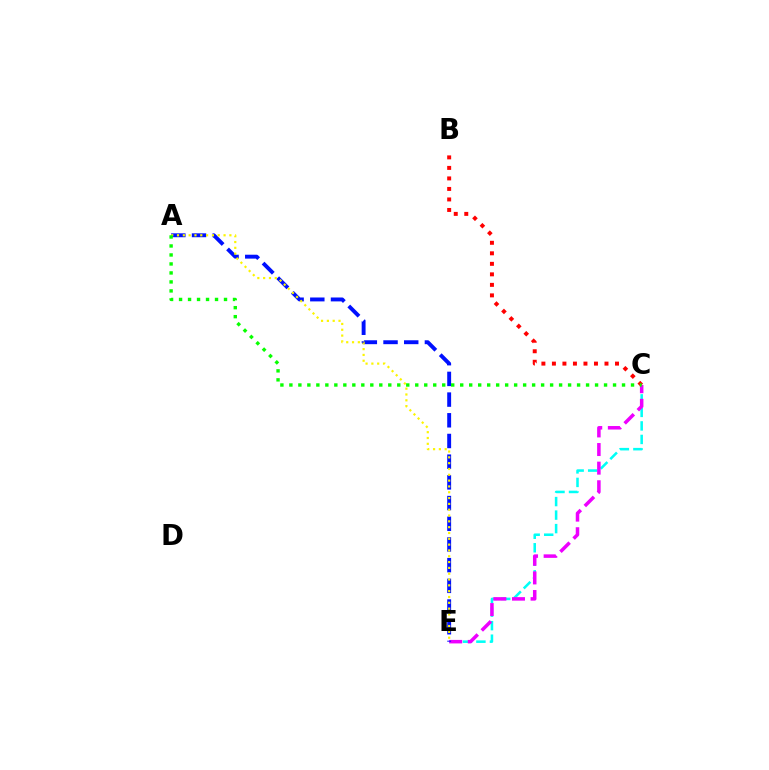{('B', 'C'): [{'color': '#ff0000', 'line_style': 'dotted', 'thickness': 2.86}], ('C', 'E'): [{'color': '#00fff6', 'line_style': 'dashed', 'thickness': 1.84}, {'color': '#ee00ff', 'line_style': 'dashed', 'thickness': 2.53}], ('A', 'E'): [{'color': '#0010ff', 'line_style': 'dashed', 'thickness': 2.81}, {'color': '#fcf500', 'line_style': 'dotted', 'thickness': 1.58}], ('A', 'C'): [{'color': '#08ff00', 'line_style': 'dotted', 'thickness': 2.44}]}